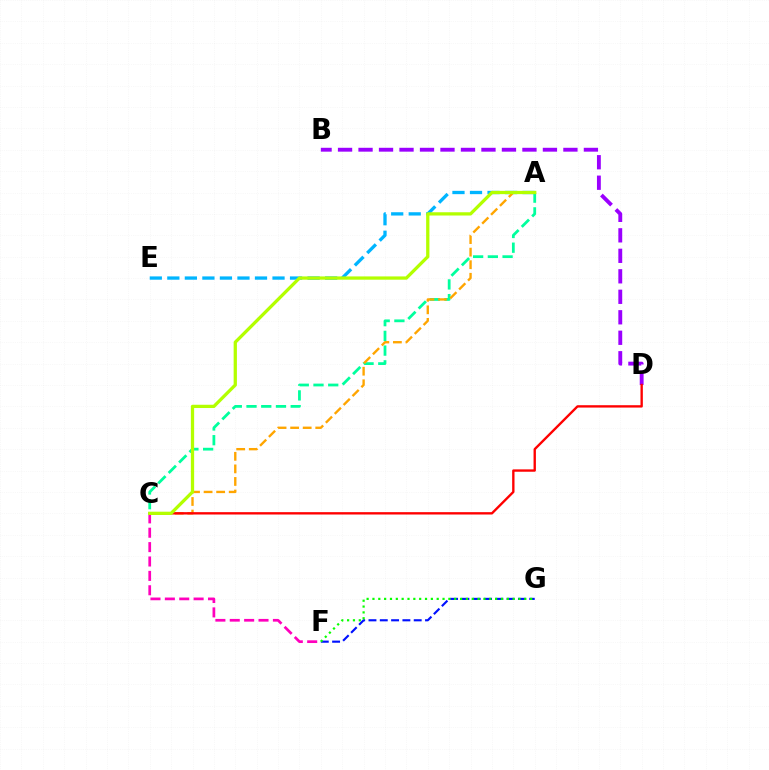{('A', 'E'): [{'color': '#00b5ff', 'line_style': 'dashed', 'thickness': 2.38}], ('A', 'C'): [{'color': '#00ff9d', 'line_style': 'dashed', 'thickness': 2.0}, {'color': '#ffa500', 'line_style': 'dashed', 'thickness': 1.71}, {'color': '#b3ff00', 'line_style': 'solid', 'thickness': 2.36}], ('C', 'F'): [{'color': '#ff00bd', 'line_style': 'dashed', 'thickness': 1.95}], ('B', 'D'): [{'color': '#9b00ff', 'line_style': 'dashed', 'thickness': 2.78}], ('C', 'D'): [{'color': '#ff0000', 'line_style': 'solid', 'thickness': 1.7}], ('F', 'G'): [{'color': '#0010ff', 'line_style': 'dashed', 'thickness': 1.54}, {'color': '#08ff00', 'line_style': 'dotted', 'thickness': 1.59}]}